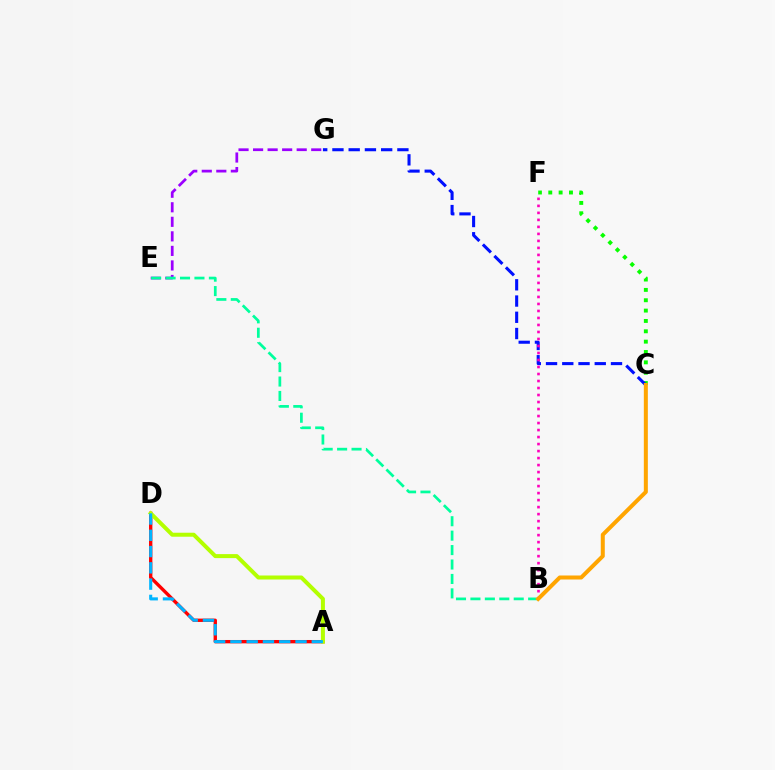{('E', 'G'): [{'color': '#9b00ff', 'line_style': 'dashed', 'thickness': 1.98}], ('A', 'D'): [{'color': '#ff0000', 'line_style': 'solid', 'thickness': 2.42}, {'color': '#b3ff00', 'line_style': 'solid', 'thickness': 2.88}, {'color': '#00b5ff', 'line_style': 'dashed', 'thickness': 2.21}], ('B', 'E'): [{'color': '#00ff9d', 'line_style': 'dashed', 'thickness': 1.96}], ('C', 'F'): [{'color': '#08ff00', 'line_style': 'dotted', 'thickness': 2.81}], ('C', 'G'): [{'color': '#0010ff', 'line_style': 'dashed', 'thickness': 2.21}], ('B', 'F'): [{'color': '#ff00bd', 'line_style': 'dotted', 'thickness': 1.9}], ('B', 'C'): [{'color': '#ffa500', 'line_style': 'solid', 'thickness': 2.89}]}